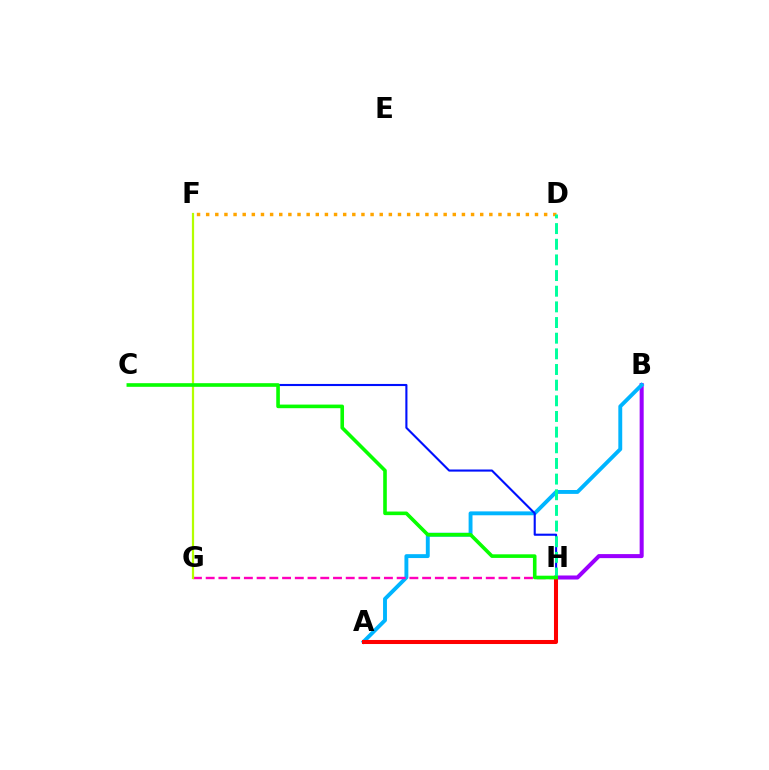{('B', 'H'): [{'color': '#9b00ff', 'line_style': 'solid', 'thickness': 2.9}], ('A', 'B'): [{'color': '#00b5ff', 'line_style': 'solid', 'thickness': 2.8}], ('C', 'H'): [{'color': '#0010ff', 'line_style': 'solid', 'thickness': 1.52}, {'color': '#08ff00', 'line_style': 'solid', 'thickness': 2.6}], ('D', 'F'): [{'color': '#ffa500', 'line_style': 'dotted', 'thickness': 2.48}], ('A', 'H'): [{'color': '#ff0000', 'line_style': 'solid', 'thickness': 2.91}], ('G', 'H'): [{'color': '#ff00bd', 'line_style': 'dashed', 'thickness': 1.73}], ('D', 'H'): [{'color': '#00ff9d', 'line_style': 'dashed', 'thickness': 2.13}], ('F', 'G'): [{'color': '#b3ff00', 'line_style': 'solid', 'thickness': 1.6}]}